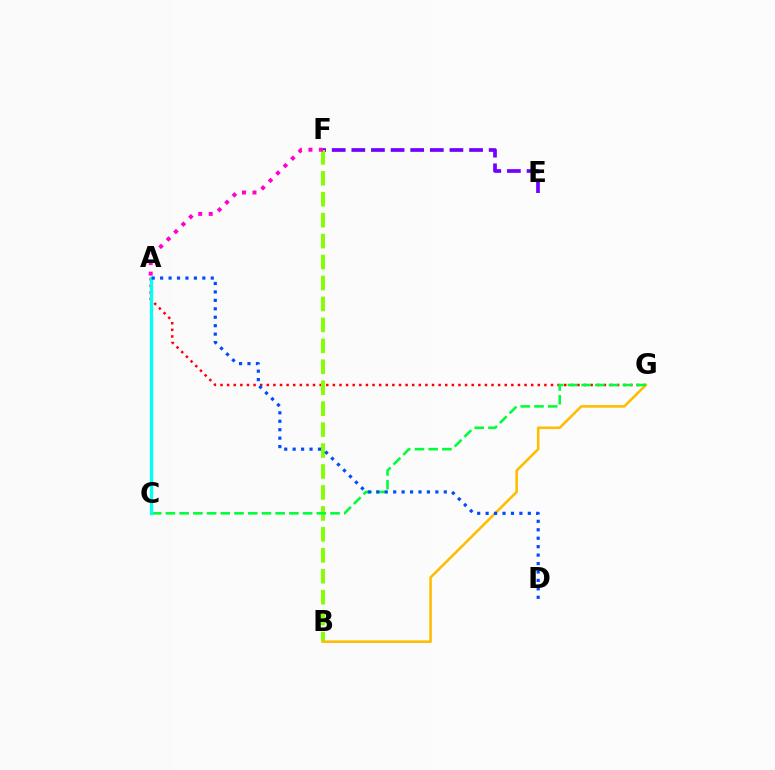{('E', 'F'): [{'color': '#7200ff', 'line_style': 'dashed', 'thickness': 2.67}], ('A', 'G'): [{'color': '#ff0000', 'line_style': 'dotted', 'thickness': 1.8}], ('B', 'F'): [{'color': '#84ff00', 'line_style': 'dashed', 'thickness': 2.85}], ('A', 'F'): [{'color': '#ff00cf', 'line_style': 'dotted', 'thickness': 2.86}], ('B', 'G'): [{'color': '#ffbd00', 'line_style': 'solid', 'thickness': 1.85}], ('C', 'G'): [{'color': '#00ff39', 'line_style': 'dashed', 'thickness': 1.86}], ('A', 'C'): [{'color': '#00fff6', 'line_style': 'solid', 'thickness': 2.35}], ('A', 'D'): [{'color': '#004bff', 'line_style': 'dotted', 'thickness': 2.29}]}